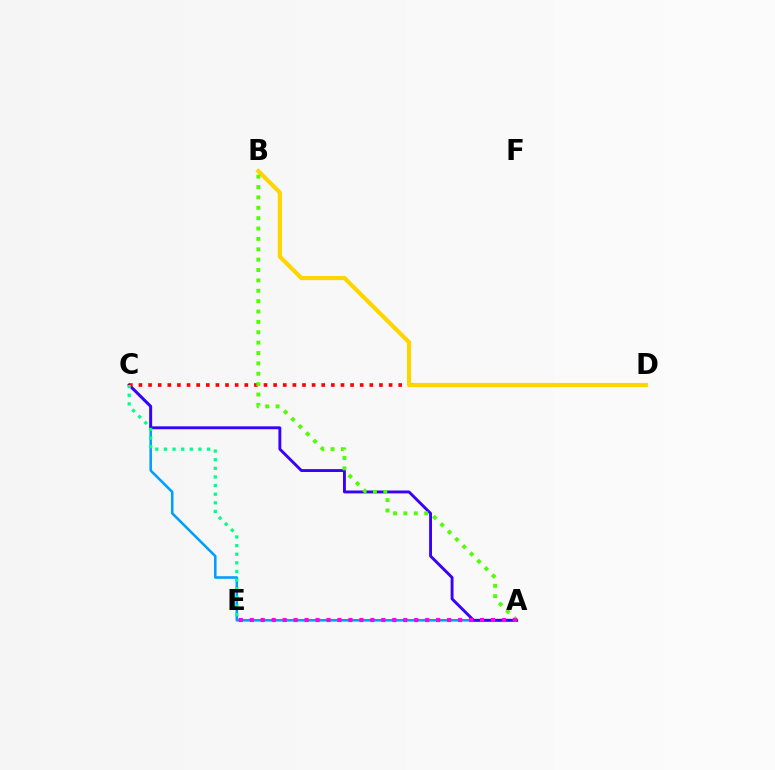{('A', 'C'): [{'color': '#009eff', 'line_style': 'solid', 'thickness': 1.84}, {'color': '#3700ff', 'line_style': 'solid', 'thickness': 2.08}], ('C', 'D'): [{'color': '#ff0000', 'line_style': 'dotted', 'thickness': 2.61}], ('B', 'D'): [{'color': '#ffd500', 'line_style': 'solid', 'thickness': 2.99}], ('C', 'E'): [{'color': '#00ff86', 'line_style': 'dotted', 'thickness': 2.34}], ('A', 'B'): [{'color': '#4fff00', 'line_style': 'dotted', 'thickness': 2.82}], ('A', 'E'): [{'color': '#ff00ed', 'line_style': 'dotted', 'thickness': 2.98}]}